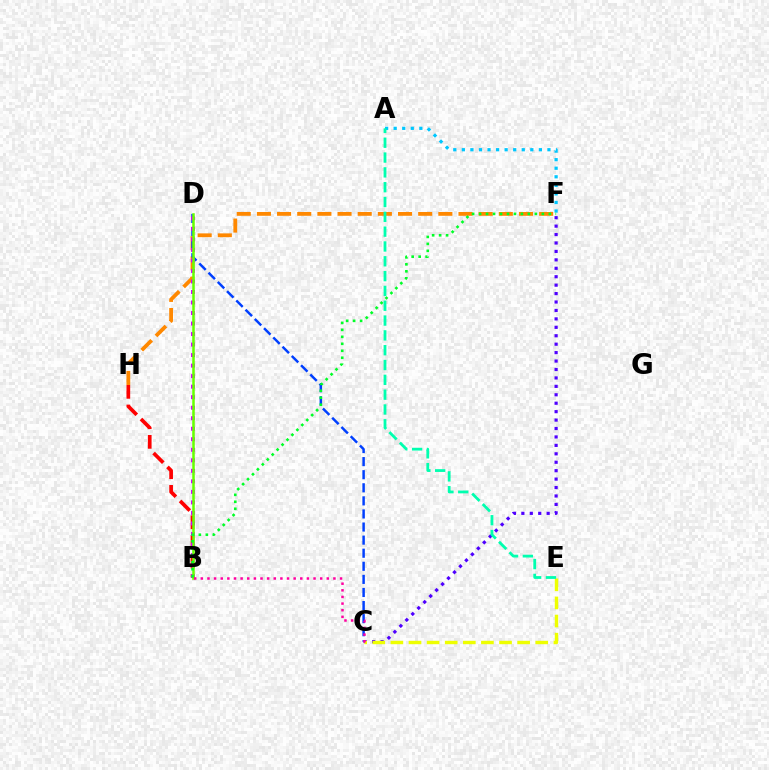{('F', 'H'): [{'color': '#ff8800', 'line_style': 'dashed', 'thickness': 2.74}], ('C', 'F'): [{'color': '#4f00ff', 'line_style': 'dotted', 'thickness': 2.29}], ('B', 'H'): [{'color': '#ff0000', 'line_style': 'dashed', 'thickness': 2.67}], ('C', 'E'): [{'color': '#eeff00', 'line_style': 'dashed', 'thickness': 2.46}], ('C', 'D'): [{'color': '#003fff', 'line_style': 'dashed', 'thickness': 1.78}], ('B', 'D'): [{'color': '#d600ff', 'line_style': 'dotted', 'thickness': 2.86}, {'color': '#66ff00', 'line_style': 'solid', 'thickness': 1.82}], ('B', 'C'): [{'color': '#ff00a0', 'line_style': 'dotted', 'thickness': 1.8}], ('A', 'F'): [{'color': '#00c7ff', 'line_style': 'dotted', 'thickness': 2.33}], ('B', 'F'): [{'color': '#00ff27', 'line_style': 'dotted', 'thickness': 1.9}], ('A', 'E'): [{'color': '#00ffaf', 'line_style': 'dashed', 'thickness': 2.01}]}